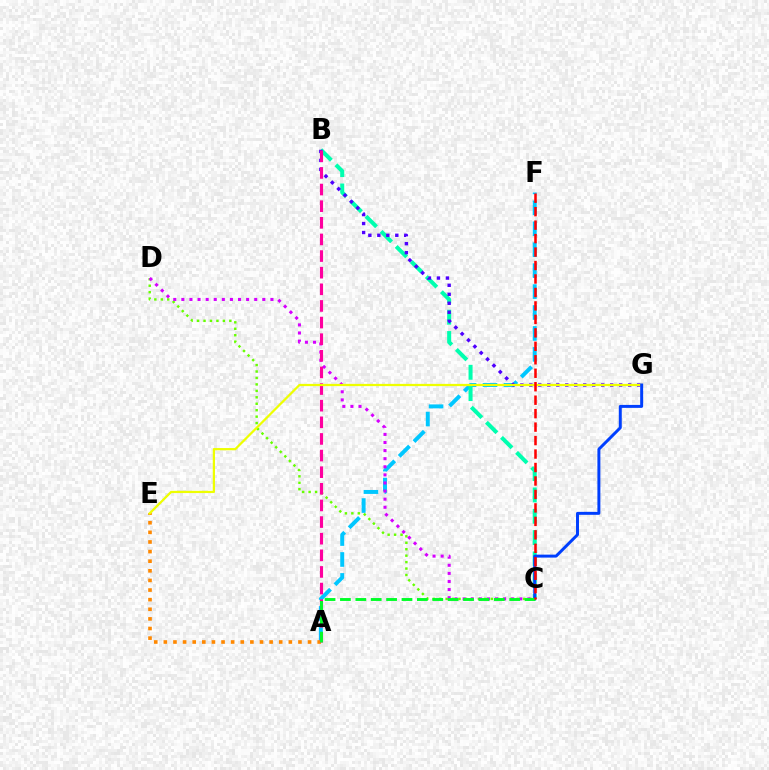{('A', 'F'): [{'color': '#00c7ff', 'line_style': 'dashed', 'thickness': 2.84}], ('A', 'E'): [{'color': '#ff8800', 'line_style': 'dotted', 'thickness': 2.61}], ('C', 'D'): [{'color': '#66ff00', 'line_style': 'dotted', 'thickness': 1.75}, {'color': '#d600ff', 'line_style': 'dotted', 'thickness': 2.2}], ('B', 'C'): [{'color': '#00ffaf', 'line_style': 'dashed', 'thickness': 2.9}], ('B', 'G'): [{'color': '#4f00ff', 'line_style': 'dotted', 'thickness': 2.44}], ('A', 'B'): [{'color': '#ff00a0', 'line_style': 'dashed', 'thickness': 2.26}], ('E', 'G'): [{'color': '#eeff00', 'line_style': 'solid', 'thickness': 1.61}], ('C', 'G'): [{'color': '#003fff', 'line_style': 'solid', 'thickness': 2.14}], ('A', 'C'): [{'color': '#00ff27', 'line_style': 'dashed', 'thickness': 2.09}], ('C', 'F'): [{'color': '#ff0000', 'line_style': 'dashed', 'thickness': 1.83}]}